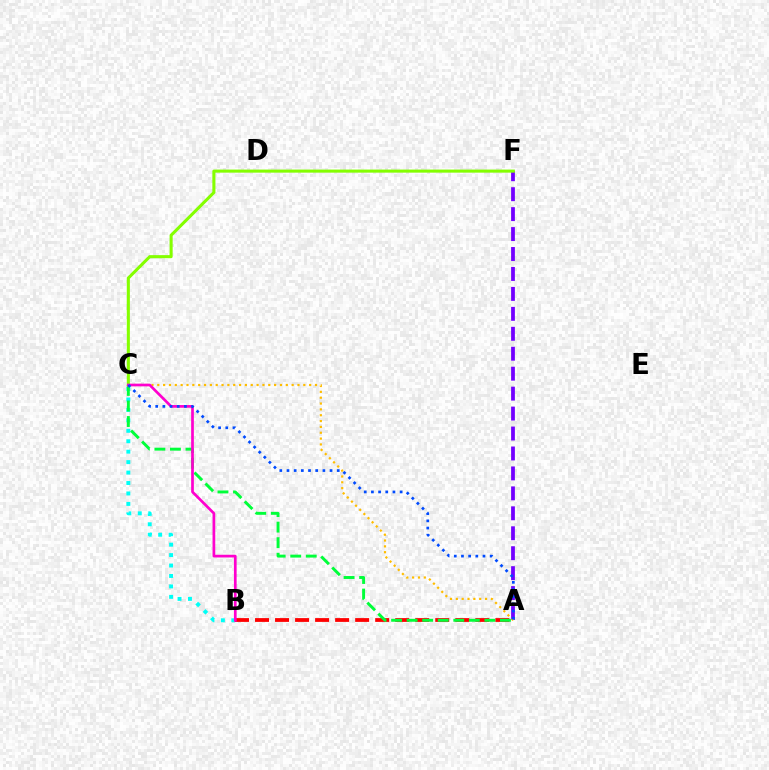{('B', 'C'): [{'color': '#00fff6', 'line_style': 'dotted', 'thickness': 2.84}, {'color': '#ff00cf', 'line_style': 'solid', 'thickness': 1.94}], ('A', 'B'): [{'color': '#ff0000', 'line_style': 'dashed', 'thickness': 2.72}], ('A', 'F'): [{'color': '#7200ff', 'line_style': 'dashed', 'thickness': 2.71}], ('A', 'C'): [{'color': '#ffbd00', 'line_style': 'dotted', 'thickness': 1.59}, {'color': '#00ff39', 'line_style': 'dashed', 'thickness': 2.11}, {'color': '#004bff', 'line_style': 'dotted', 'thickness': 1.95}], ('C', 'F'): [{'color': '#84ff00', 'line_style': 'solid', 'thickness': 2.21}]}